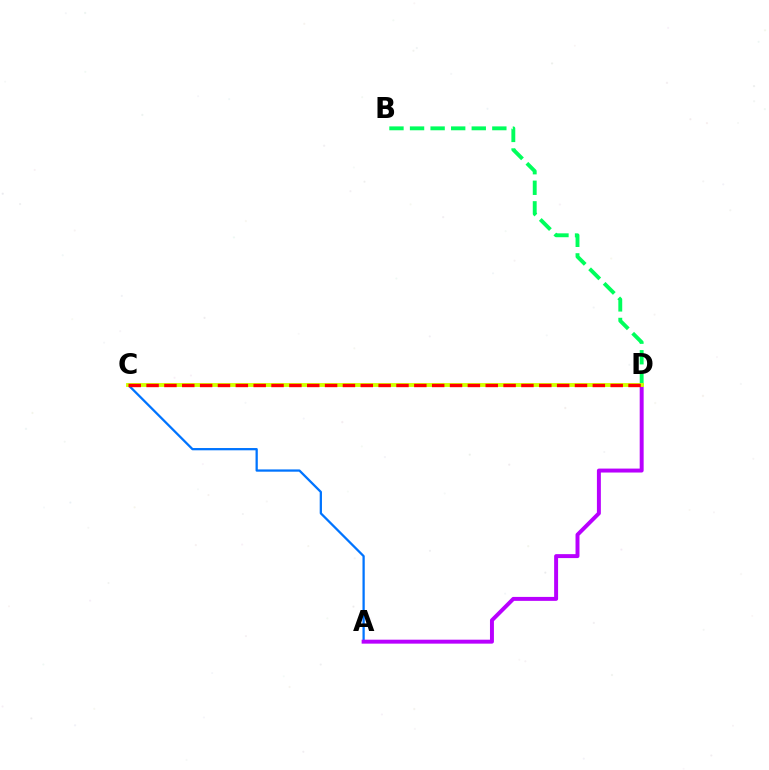{('A', 'C'): [{'color': '#0074ff', 'line_style': 'solid', 'thickness': 1.63}], ('A', 'D'): [{'color': '#b900ff', 'line_style': 'solid', 'thickness': 2.85}], ('B', 'D'): [{'color': '#00ff5c', 'line_style': 'dashed', 'thickness': 2.79}], ('C', 'D'): [{'color': '#d1ff00', 'line_style': 'solid', 'thickness': 2.78}, {'color': '#ff0000', 'line_style': 'dashed', 'thickness': 2.42}]}